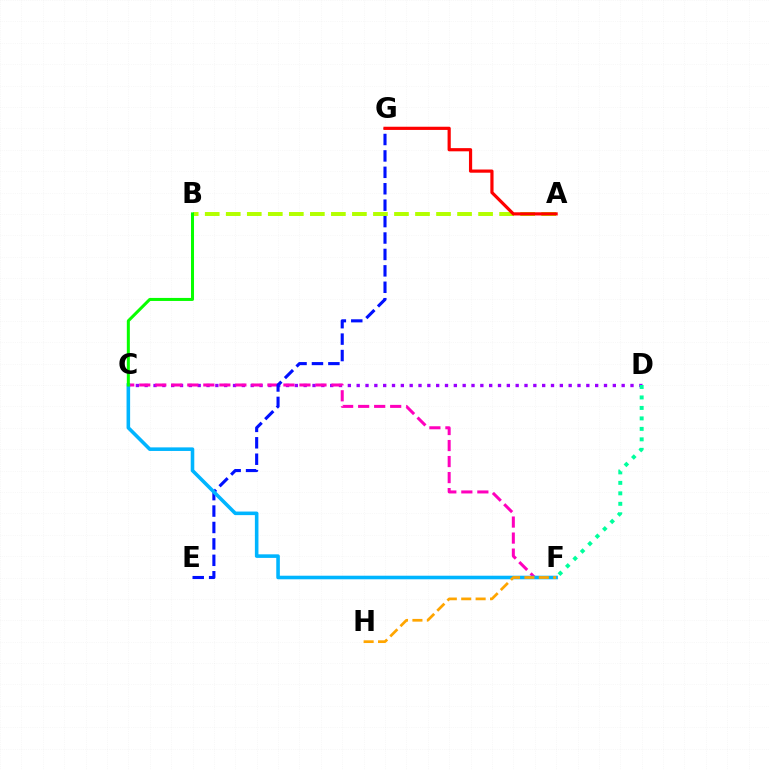{('C', 'D'): [{'color': '#9b00ff', 'line_style': 'dotted', 'thickness': 2.4}], ('C', 'F'): [{'color': '#ff00bd', 'line_style': 'dashed', 'thickness': 2.18}, {'color': '#00b5ff', 'line_style': 'solid', 'thickness': 2.57}], ('E', 'G'): [{'color': '#0010ff', 'line_style': 'dashed', 'thickness': 2.23}], ('A', 'B'): [{'color': '#b3ff00', 'line_style': 'dashed', 'thickness': 2.86}], ('A', 'G'): [{'color': '#ff0000', 'line_style': 'solid', 'thickness': 2.3}], ('B', 'C'): [{'color': '#08ff00', 'line_style': 'solid', 'thickness': 2.17}], ('D', 'F'): [{'color': '#00ff9d', 'line_style': 'dotted', 'thickness': 2.85}], ('F', 'H'): [{'color': '#ffa500', 'line_style': 'dashed', 'thickness': 1.96}]}